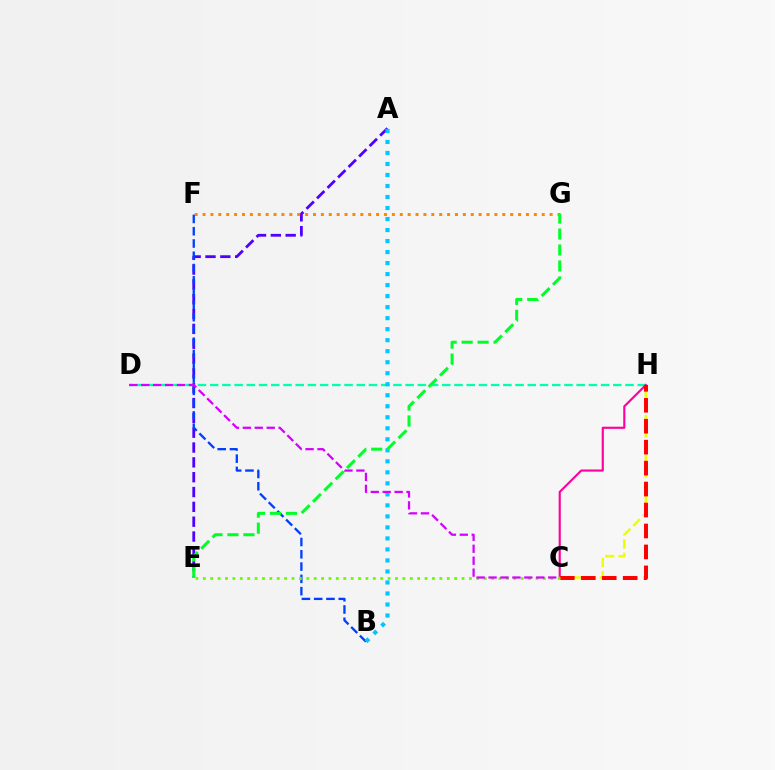{('A', 'E'): [{'color': '#4f00ff', 'line_style': 'dashed', 'thickness': 2.01}], ('F', 'G'): [{'color': '#ff8800', 'line_style': 'dotted', 'thickness': 2.14}], ('D', 'H'): [{'color': '#00ffaf', 'line_style': 'dashed', 'thickness': 1.66}], ('B', 'F'): [{'color': '#003fff', 'line_style': 'dashed', 'thickness': 1.67}], ('A', 'B'): [{'color': '#00c7ff', 'line_style': 'dotted', 'thickness': 2.99}], ('C', 'H'): [{'color': '#ff00a0', 'line_style': 'solid', 'thickness': 1.54}, {'color': '#eeff00', 'line_style': 'dashed', 'thickness': 1.81}, {'color': '#ff0000', 'line_style': 'dashed', 'thickness': 2.85}], ('E', 'G'): [{'color': '#00ff27', 'line_style': 'dashed', 'thickness': 2.17}], ('C', 'E'): [{'color': '#66ff00', 'line_style': 'dotted', 'thickness': 2.01}], ('C', 'D'): [{'color': '#d600ff', 'line_style': 'dashed', 'thickness': 1.62}]}